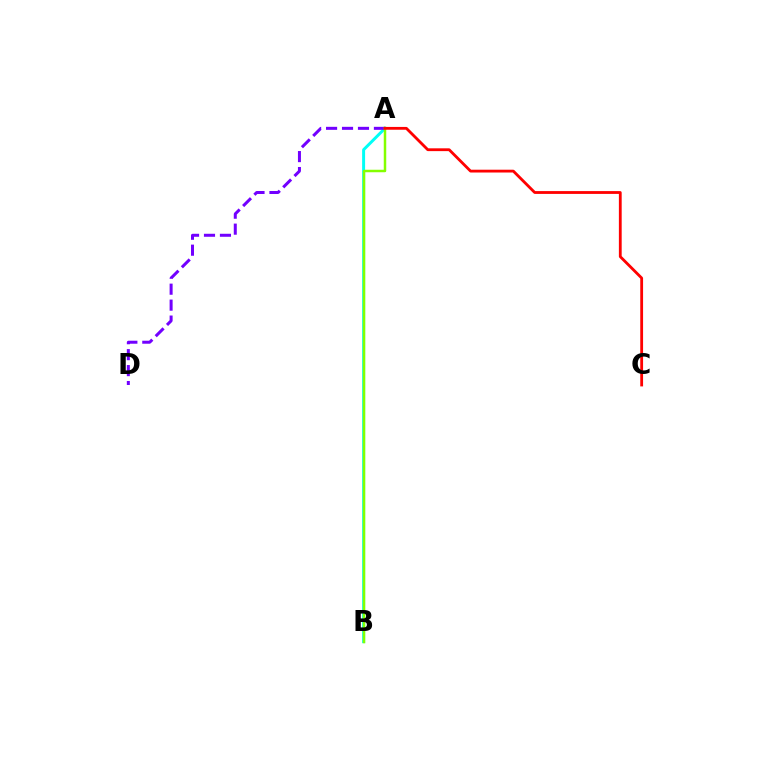{('A', 'B'): [{'color': '#00fff6', 'line_style': 'solid', 'thickness': 2.14}, {'color': '#84ff00', 'line_style': 'solid', 'thickness': 1.8}], ('A', 'D'): [{'color': '#7200ff', 'line_style': 'dashed', 'thickness': 2.17}], ('A', 'C'): [{'color': '#ff0000', 'line_style': 'solid', 'thickness': 2.02}]}